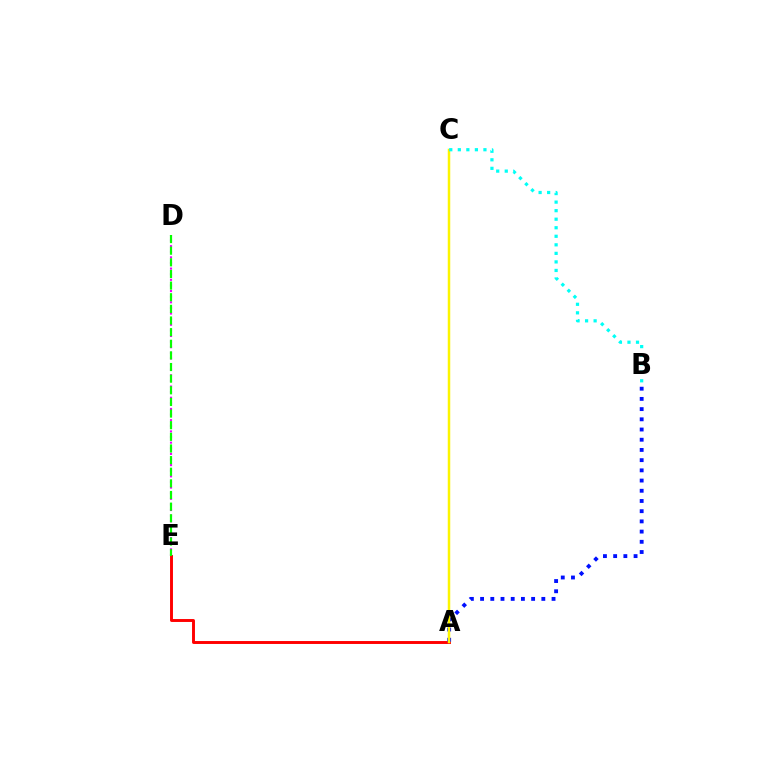{('A', 'E'): [{'color': '#ff0000', 'line_style': 'solid', 'thickness': 2.11}], ('A', 'B'): [{'color': '#0010ff', 'line_style': 'dotted', 'thickness': 2.77}], ('D', 'E'): [{'color': '#ee00ff', 'line_style': 'dotted', 'thickness': 1.53}, {'color': '#08ff00', 'line_style': 'dashed', 'thickness': 1.58}], ('A', 'C'): [{'color': '#fcf500', 'line_style': 'solid', 'thickness': 1.8}], ('B', 'C'): [{'color': '#00fff6', 'line_style': 'dotted', 'thickness': 2.32}]}